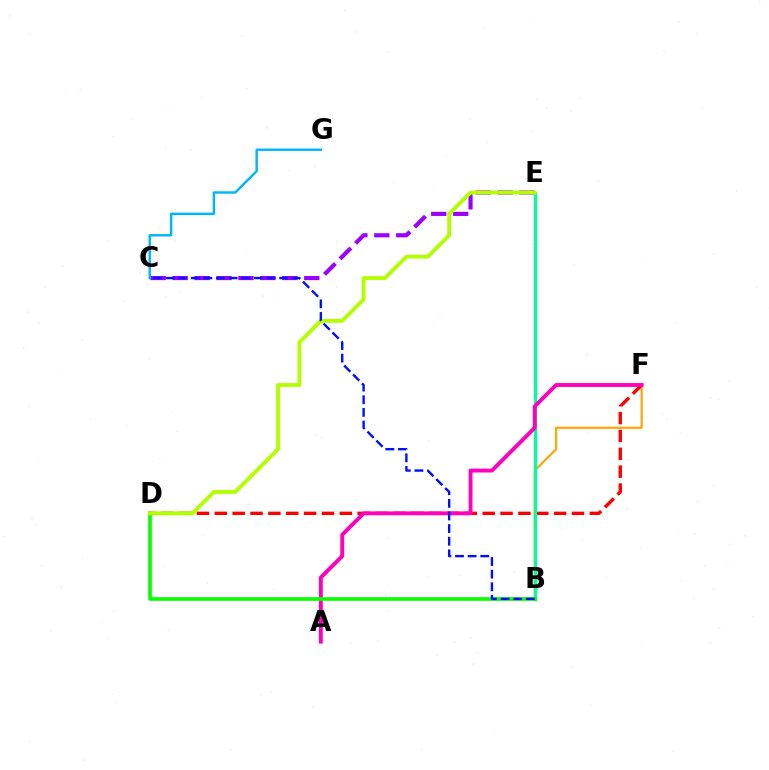{('B', 'F'): [{'color': '#ffa500', 'line_style': 'solid', 'thickness': 1.57}], ('C', 'E'): [{'color': '#9b00ff', 'line_style': 'dashed', 'thickness': 2.98}], ('D', 'F'): [{'color': '#ff0000', 'line_style': 'dashed', 'thickness': 2.43}], ('B', 'E'): [{'color': '#00ff9d', 'line_style': 'solid', 'thickness': 2.3}], ('C', 'G'): [{'color': '#00b5ff', 'line_style': 'solid', 'thickness': 1.75}], ('A', 'F'): [{'color': '#ff00bd', 'line_style': 'solid', 'thickness': 2.8}], ('B', 'D'): [{'color': '#08ff00', 'line_style': 'solid', 'thickness': 2.63}], ('D', 'E'): [{'color': '#b3ff00', 'line_style': 'solid', 'thickness': 2.78}], ('B', 'C'): [{'color': '#0010ff', 'line_style': 'dashed', 'thickness': 1.71}]}